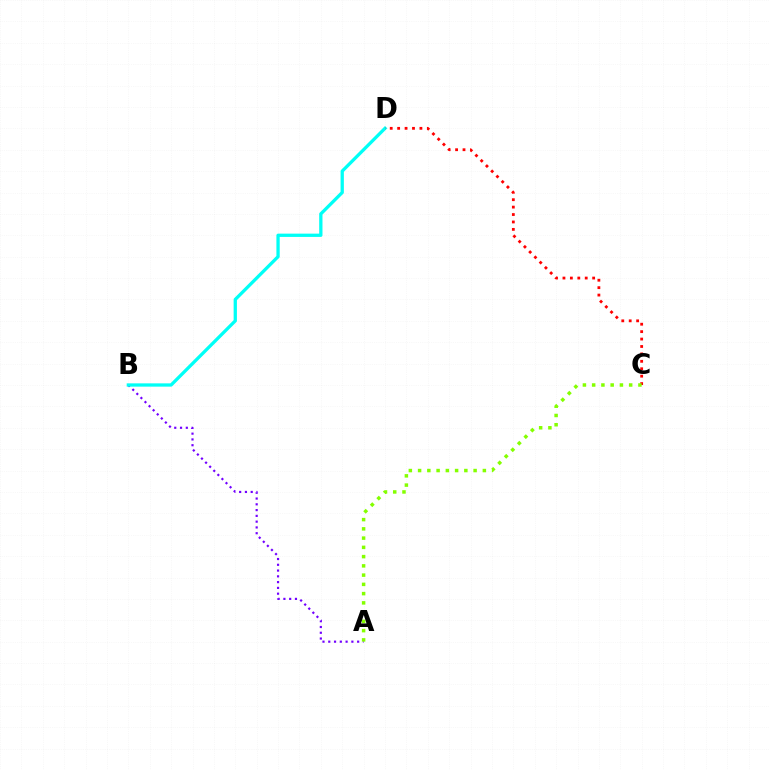{('A', 'B'): [{'color': '#7200ff', 'line_style': 'dotted', 'thickness': 1.57}], ('B', 'D'): [{'color': '#00fff6', 'line_style': 'solid', 'thickness': 2.37}], ('C', 'D'): [{'color': '#ff0000', 'line_style': 'dotted', 'thickness': 2.02}], ('A', 'C'): [{'color': '#84ff00', 'line_style': 'dotted', 'thickness': 2.51}]}